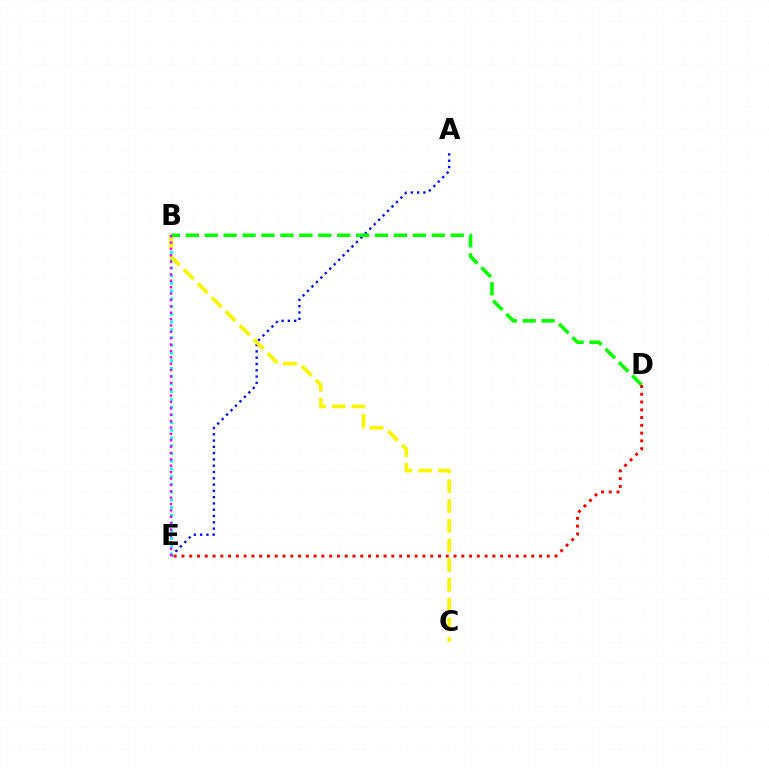{('A', 'E'): [{'color': '#0010ff', 'line_style': 'dotted', 'thickness': 1.71}], ('B', 'E'): [{'color': '#00fff6', 'line_style': 'dotted', 'thickness': 2.1}, {'color': '#ee00ff', 'line_style': 'dotted', 'thickness': 1.73}], ('B', 'C'): [{'color': '#fcf500', 'line_style': 'dashed', 'thickness': 2.68}], ('B', 'D'): [{'color': '#08ff00', 'line_style': 'dashed', 'thickness': 2.57}], ('D', 'E'): [{'color': '#ff0000', 'line_style': 'dotted', 'thickness': 2.11}]}